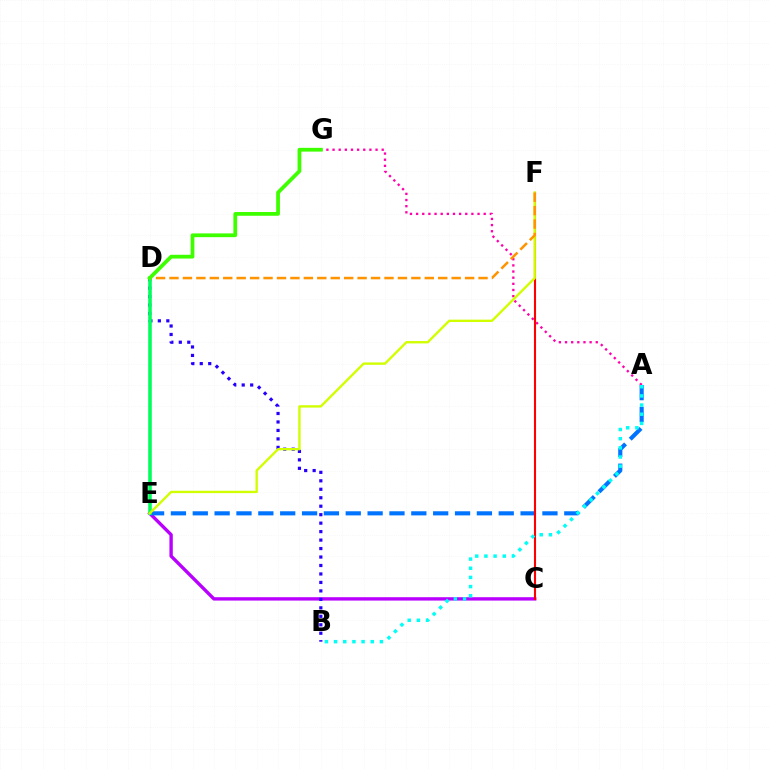{('C', 'E'): [{'color': '#b900ff', 'line_style': 'solid', 'thickness': 2.42}], ('B', 'D'): [{'color': '#2500ff', 'line_style': 'dotted', 'thickness': 2.3}], ('A', 'E'): [{'color': '#0074ff', 'line_style': 'dashed', 'thickness': 2.97}], ('A', 'G'): [{'color': '#ff00ac', 'line_style': 'dotted', 'thickness': 1.67}], ('C', 'F'): [{'color': '#ff0000', 'line_style': 'solid', 'thickness': 1.51}], ('D', 'E'): [{'color': '#00ff5c', 'line_style': 'solid', 'thickness': 2.57}], ('E', 'F'): [{'color': '#d1ff00', 'line_style': 'solid', 'thickness': 1.7}], ('D', 'F'): [{'color': '#ff9400', 'line_style': 'dashed', 'thickness': 1.83}], ('A', 'B'): [{'color': '#00fff6', 'line_style': 'dotted', 'thickness': 2.49}], ('D', 'G'): [{'color': '#3dff00', 'line_style': 'solid', 'thickness': 2.7}]}